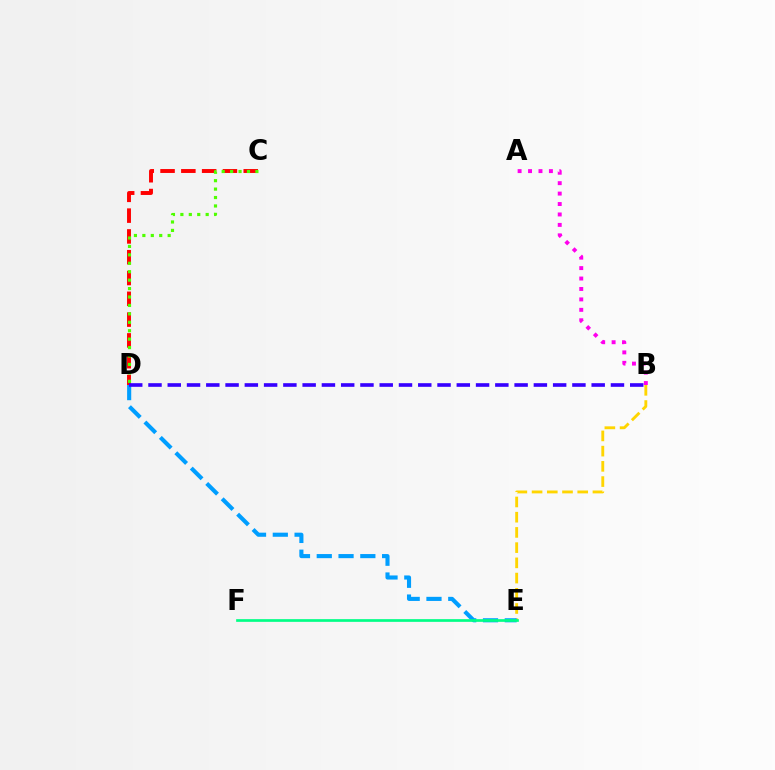{('B', 'E'): [{'color': '#ffd500', 'line_style': 'dashed', 'thickness': 2.07}], ('C', 'D'): [{'color': '#ff0000', 'line_style': 'dashed', 'thickness': 2.83}, {'color': '#4fff00', 'line_style': 'dotted', 'thickness': 2.29}], ('D', 'E'): [{'color': '#009eff', 'line_style': 'dashed', 'thickness': 2.96}], ('E', 'F'): [{'color': '#00ff86', 'line_style': 'solid', 'thickness': 1.94}], ('A', 'B'): [{'color': '#ff00ed', 'line_style': 'dotted', 'thickness': 2.83}], ('B', 'D'): [{'color': '#3700ff', 'line_style': 'dashed', 'thickness': 2.62}]}